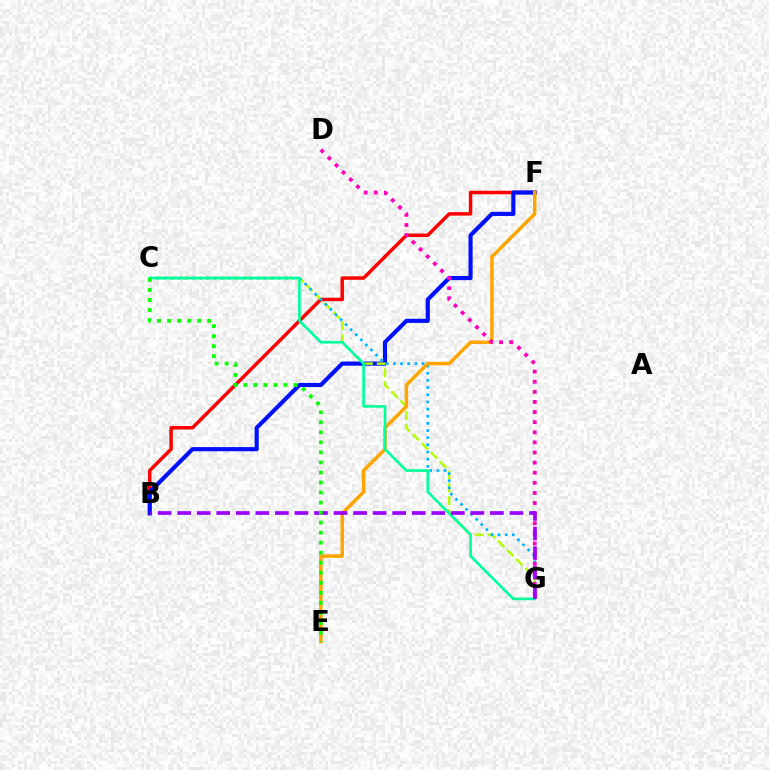{('B', 'F'): [{'color': '#ff0000', 'line_style': 'solid', 'thickness': 2.51}, {'color': '#0010ff', 'line_style': 'solid', 'thickness': 2.98}], ('C', 'G'): [{'color': '#b3ff00', 'line_style': 'dashed', 'thickness': 1.75}, {'color': '#00b5ff', 'line_style': 'dotted', 'thickness': 1.95}, {'color': '#00ff9d', 'line_style': 'solid', 'thickness': 1.91}], ('E', 'F'): [{'color': '#ffa500', 'line_style': 'solid', 'thickness': 2.52}], ('D', 'G'): [{'color': '#ff00bd', 'line_style': 'dotted', 'thickness': 2.75}], ('B', 'G'): [{'color': '#9b00ff', 'line_style': 'dashed', 'thickness': 2.66}], ('C', 'E'): [{'color': '#08ff00', 'line_style': 'dotted', 'thickness': 2.73}]}